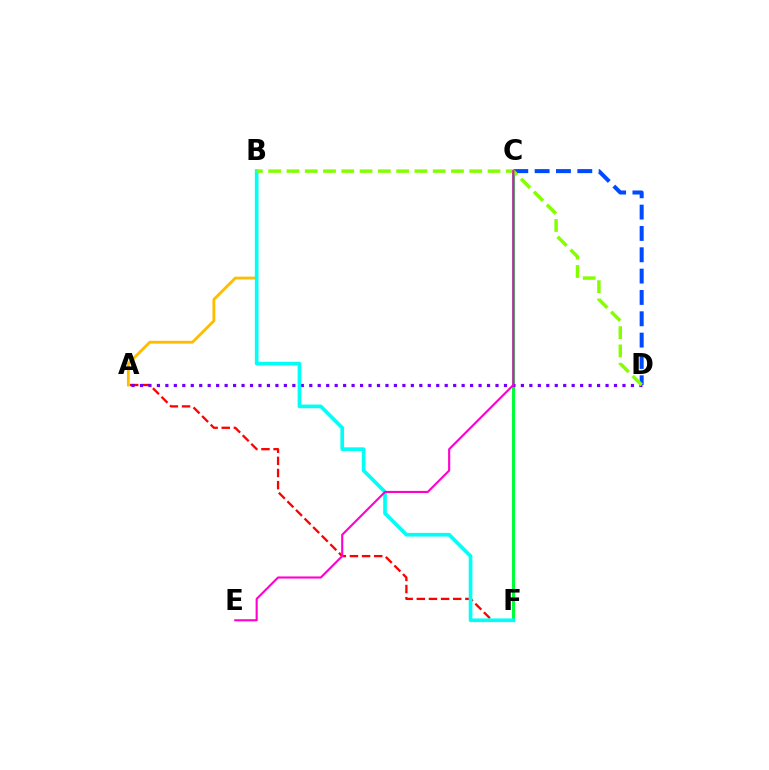{('A', 'B'): [{'color': '#ffbd00', 'line_style': 'solid', 'thickness': 2.05}], ('C', 'F'): [{'color': '#00ff39', 'line_style': 'solid', 'thickness': 2.21}], ('A', 'F'): [{'color': '#ff0000', 'line_style': 'dashed', 'thickness': 1.65}], ('C', 'D'): [{'color': '#004bff', 'line_style': 'dashed', 'thickness': 2.9}], ('A', 'D'): [{'color': '#7200ff', 'line_style': 'dotted', 'thickness': 2.3}], ('B', 'F'): [{'color': '#00fff6', 'line_style': 'solid', 'thickness': 2.64}], ('B', 'D'): [{'color': '#84ff00', 'line_style': 'dashed', 'thickness': 2.48}], ('C', 'E'): [{'color': '#ff00cf', 'line_style': 'solid', 'thickness': 1.52}]}